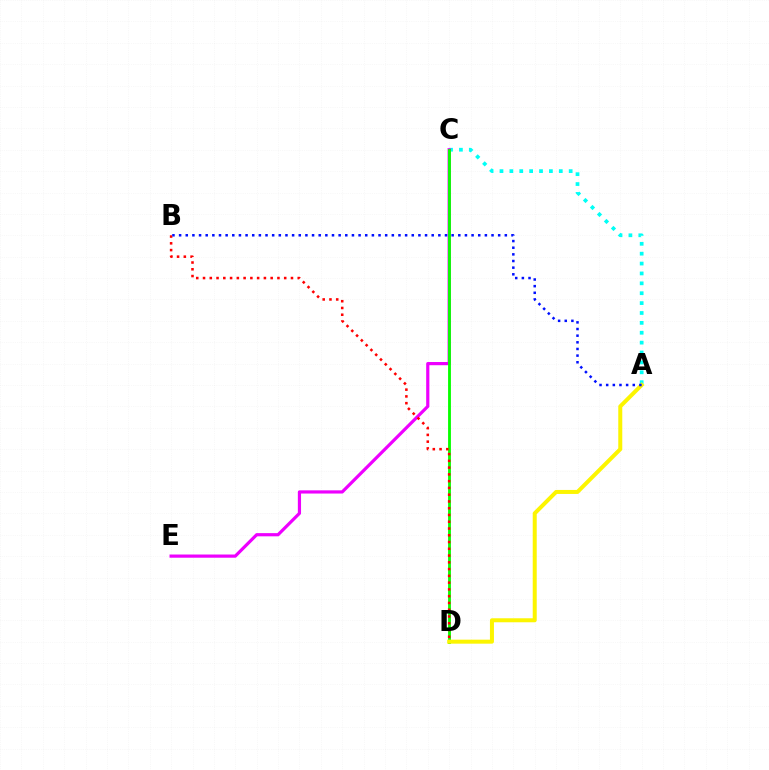{('A', 'C'): [{'color': '#00fff6', 'line_style': 'dotted', 'thickness': 2.69}], ('C', 'E'): [{'color': '#ee00ff', 'line_style': 'solid', 'thickness': 2.3}], ('C', 'D'): [{'color': '#08ff00', 'line_style': 'solid', 'thickness': 2.05}], ('A', 'D'): [{'color': '#fcf500', 'line_style': 'solid', 'thickness': 2.88}], ('B', 'D'): [{'color': '#ff0000', 'line_style': 'dotted', 'thickness': 1.84}], ('A', 'B'): [{'color': '#0010ff', 'line_style': 'dotted', 'thickness': 1.81}]}